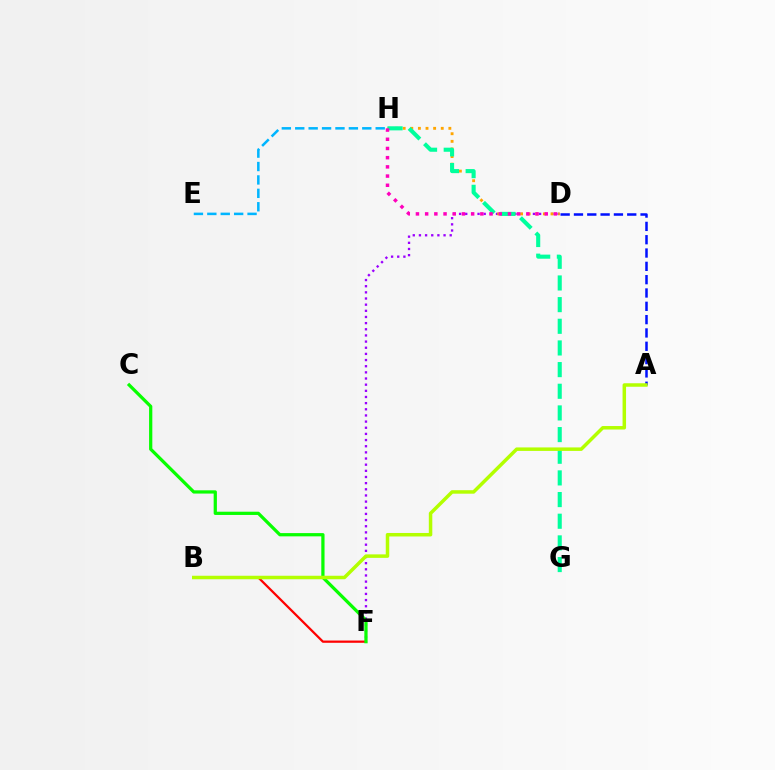{('D', 'F'): [{'color': '#9b00ff', 'line_style': 'dotted', 'thickness': 1.67}], ('D', 'H'): [{'color': '#ffa500', 'line_style': 'dotted', 'thickness': 2.07}, {'color': '#ff00bd', 'line_style': 'dotted', 'thickness': 2.5}], ('B', 'F'): [{'color': '#ff0000', 'line_style': 'solid', 'thickness': 1.62}], ('A', 'D'): [{'color': '#0010ff', 'line_style': 'dashed', 'thickness': 1.81}], ('G', 'H'): [{'color': '#00ff9d', 'line_style': 'dashed', 'thickness': 2.94}], ('E', 'H'): [{'color': '#00b5ff', 'line_style': 'dashed', 'thickness': 1.82}], ('C', 'F'): [{'color': '#08ff00', 'line_style': 'solid', 'thickness': 2.33}], ('A', 'B'): [{'color': '#b3ff00', 'line_style': 'solid', 'thickness': 2.51}]}